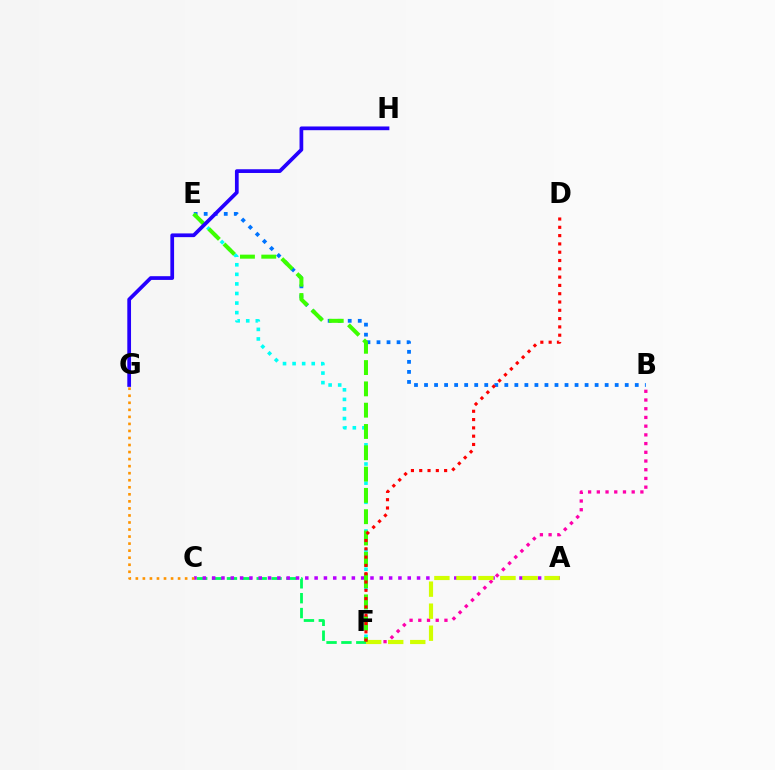{('B', 'E'): [{'color': '#0074ff', 'line_style': 'dotted', 'thickness': 2.73}], ('C', 'F'): [{'color': '#00ff5c', 'line_style': 'dashed', 'thickness': 2.02}], ('E', 'F'): [{'color': '#00fff6', 'line_style': 'dotted', 'thickness': 2.6}, {'color': '#3dff00', 'line_style': 'dashed', 'thickness': 2.89}], ('A', 'C'): [{'color': '#b900ff', 'line_style': 'dotted', 'thickness': 2.53}], ('B', 'F'): [{'color': '#ff00ac', 'line_style': 'dotted', 'thickness': 2.37}], ('A', 'F'): [{'color': '#d1ff00', 'line_style': 'dashed', 'thickness': 2.99}], ('G', 'H'): [{'color': '#2500ff', 'line_style': 'solid', 'thickness': 2.68}], ('D', 'F'): [{'color': '#ff0000', 'line_style': 'dotted', 'thickness': 2.25}], ('C', 'G'): [{'color': '#ff9400', 'line_style': 'dotted', 'thickness': 1.91}]}